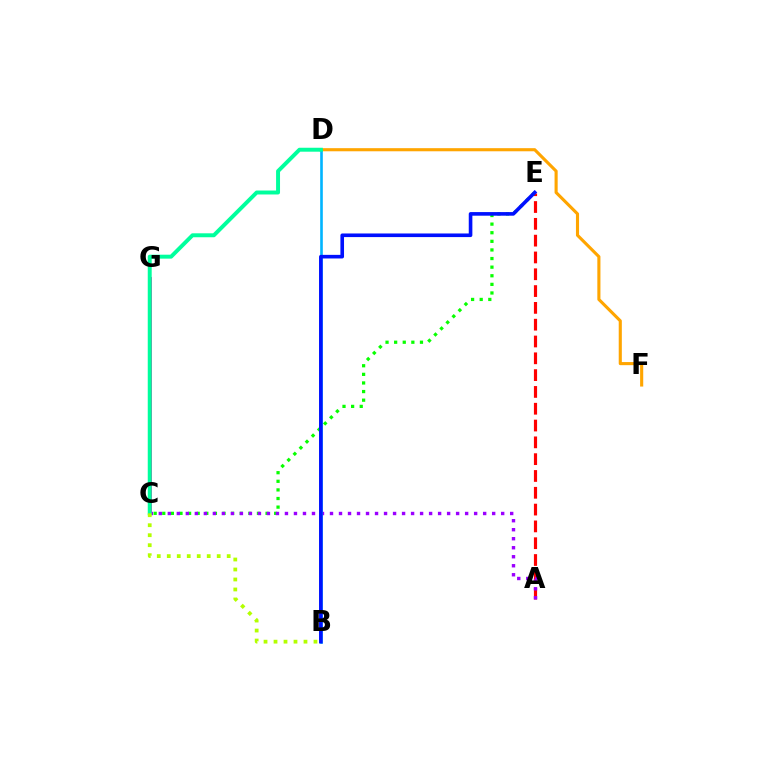{('A', 'E'): [{'color': '#ff0000', 'line_style': 'dashed', 'thickness': 2.28}], ('C', 'E'): [{'color': '#08ff00', 'line_style': 'dotted', 'thickness': 2.34}], ('A', 'C'): [{'color': '#9b00ff', 'line_style': 'dotted', 'thickness': 2.45}], ('D', 'F'): [{'color': '#ffa500', 'line_style': 'solid', 'thickness': 2.24}], ('C', 'G'): [{'color': '#ff00bd', 'line_style': 'solid', 'thickness': 2.07}], ('B', 'D'): [{'color': '#00b5ff', 'line_style': 'solid', 'thickness': 1.89}], ('C', 'D'): [{'color': '#00ff9d', 'line_style': 'solid', 'thickness': 2.84}], ('B', 'E'): [{'color': '#0010ff', 'line_style': 'solid', 'thickness': 2.6}], ('B', 'C'): [{'color': '#b3ff00', 'line_style': 'dotted', 'thickness': 2.71}]}